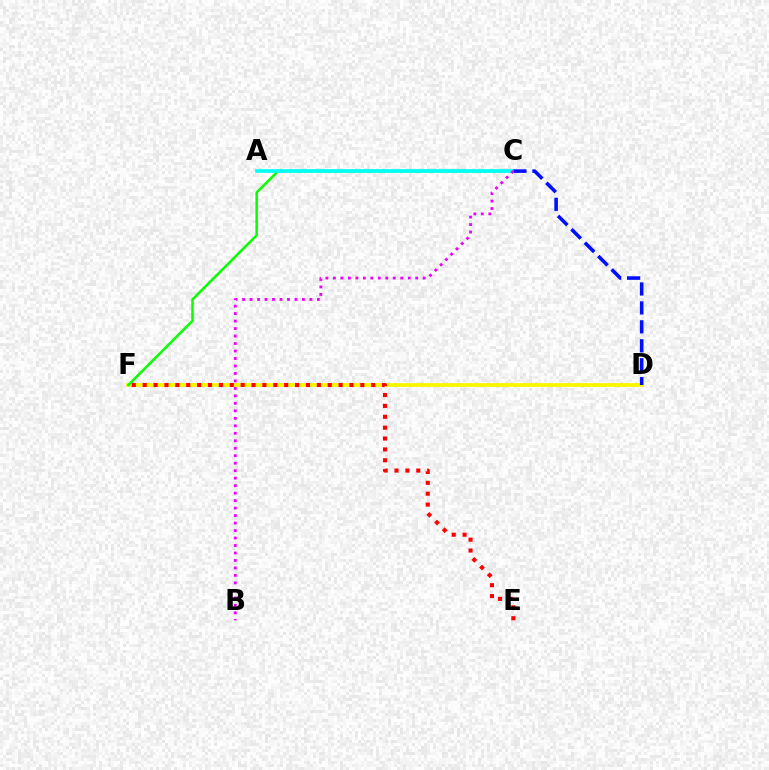{('D', 'F'): [{'color': '#fcf500', 'line_style': 'solid', 'thickness': 2.7}], ('C', 'F'): [{'color': '#08ff00', 'line_style': 'solid', 'thickness': 1.81}], ('A', 'C'): [{'color': '#00fff6', 'line_style': 'solid', 'thickness': 2.66}], ('C', 'D'): [{'color': '#0010ff', 'line_style': 'dashed', 'thickness': 2.57}], ('E', 'F'): [{'color': '#ff0000', 'line_style': 'dotted', 'thickness': 2.96}], ('B', 'C'): [{'color': '#ee00ff', 'line_style': 'dotted', 'thickness': 2.03}]}